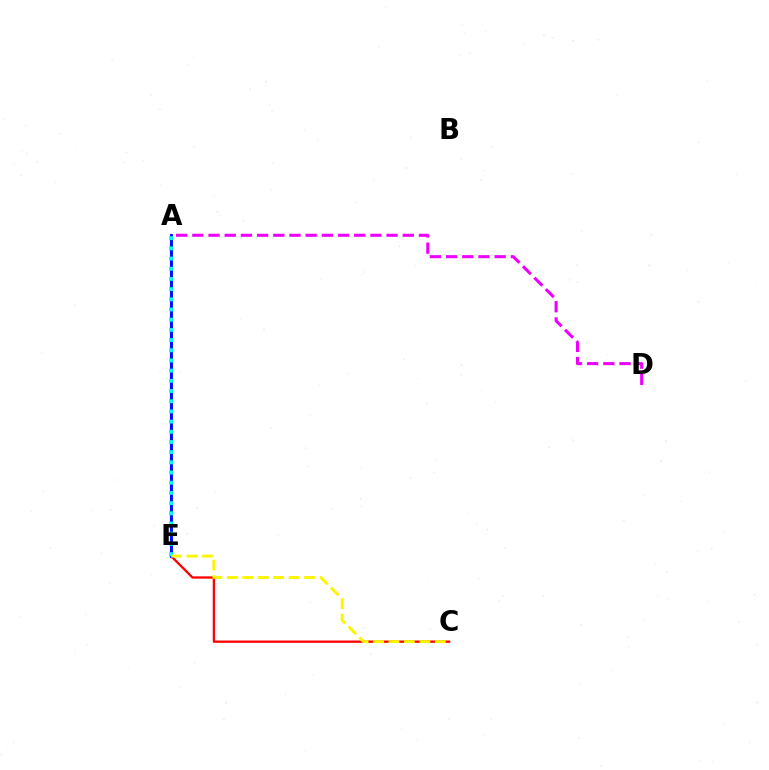{('A', 'E'): [{'color': '#08ff00', 'line_style': 'solid', 'thickness': 1.64}, {'color': '#0010ff', 'line_style': 'solid', 'thickness': 2.13}, {'color': '#00fff6', 'line_style': 'dotted', 'thickness': 2.77}], ('C', 'E'): [{'color': '#ff0000', 'line_style': 'solid', 'thickness': 1.66}, {'color': '#fcf500', 'line_style': 'dashed', 'thickness': 2.1}], ('A', 'D'): [{'color': '#ee00ff', 'line_style': 'dashed', 'thickness': 2.2}]}